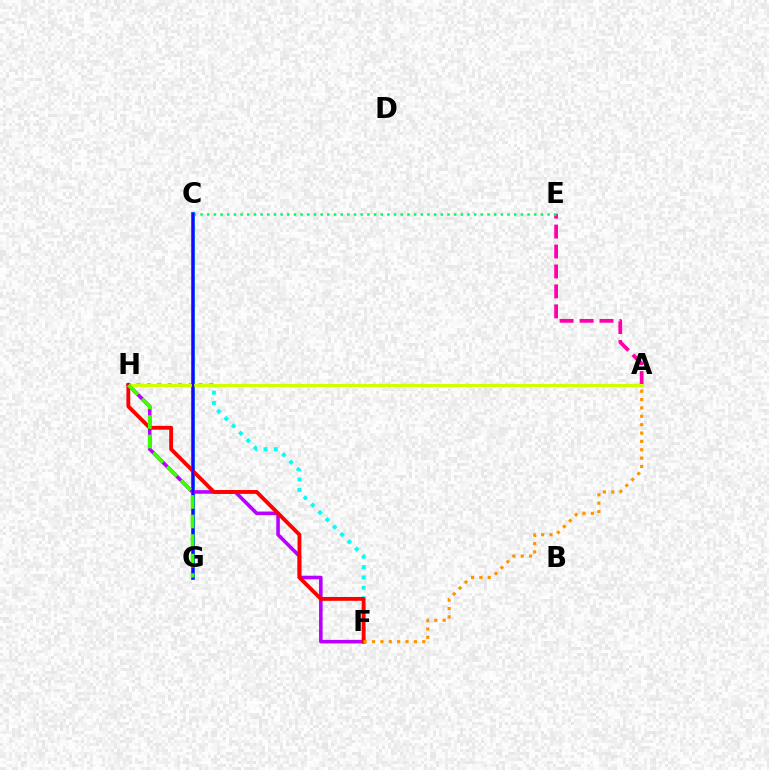{('A', 'E'): [{'color': '#ff00ac', 'line_style': 'dashed', 'thickness': 2.71}], ('C', 'E'): [{'color': '#00ff5c', 'line_style': 'dotted', 'thickness': 1.81}], ('F', 'H'): [{'color': '#00fff6', 'line_style': 'dotted', 'thickness': 2.82}, {'color': '#b900ff', 'line_style': 'solid', 'thickness': 2.58}, {'color': '#ff0000', 'line_style': 'solid', 'thickness': 2.77}], ('C', 'G'): [{'color': '#0074ff', 'line_style': 'solid', 'thickness': 2.83}, {'color': '#2500ff', 'line_style': 'solid', 'thickness': 1.75}], ('A', 'H'): [{'color': '#d1ff00', 'line_style': 'solid', 'thickness': 2.22}], ('G', 'H'): [{'color': '#3dff00', 'line_style': 'dashed', 'thickness': 2.65}], ('A', 'F'): [{'color': '#ff9400', 'line_style': 'dotted', 'thickness': 2.27}]}